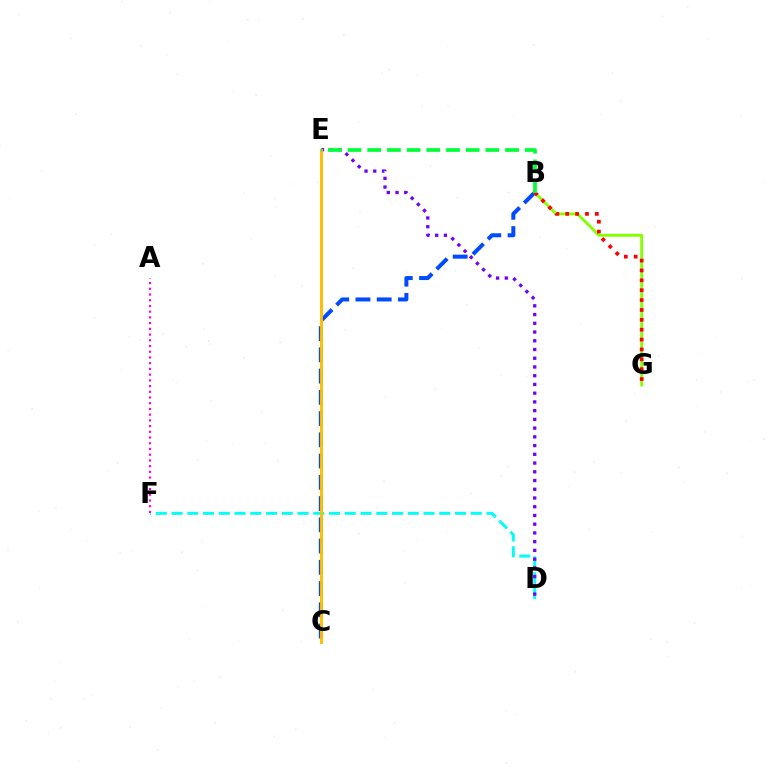{('B', 'C'): [{'color': '#004bff', 'line_style': 'dashed', 'thickness': 2.89}], ('D', 'F'): [{'color': '#00fff6', 'line_style': 'dashed', 'thickness': 2.14}], ('D', 'E'): [{'color': '#7200ff', 'line_style': 'dotted', 'thickness': 2.37}], ('B', 'G'): [{'color': '#84ff00', 'line_style': 'solid', 'thickness': 2.06}, {'color': '#ff0000', 'line_style': 'dotted', 'thickness': 2.68}], ('C', 'E'): [{'color': '#ffbd00', 'line_style': 'solid', 'thickness': 2.09}], ('B', 'E'): [{'color': '#00ff39', 'line_style': 'dashed', 'thickness': 2.67}], ('A', 'F'): [{'color': '#ff00cf', 'line_style': 'dotted', 'thickness': 1.55}]}